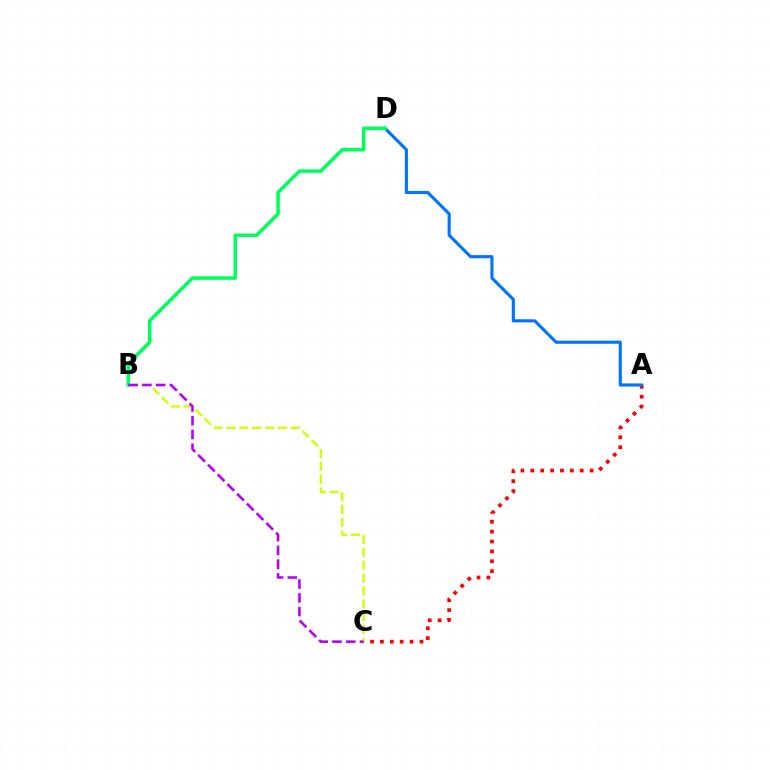{('A', 'C'): [{'color': '#ff0000', 'line_style': 'dotted', 'thickness': 2.68}], ('B', 'C'): [{'color': '#d1ff00', 'line_style': 'dashed', 'thickness': 1.75}, {'color': '#b900ff', 'line_style': 'dashed', 'thickness': 1.87}], ('A', 'D'): [{'color': '#0074ff', 'line_style': 'solid', 'thickness': 2.24}], ('B', 'D'): [{'color': '#00ff5c', 'line_style': 'solid', 'thickness': 2.54}]}